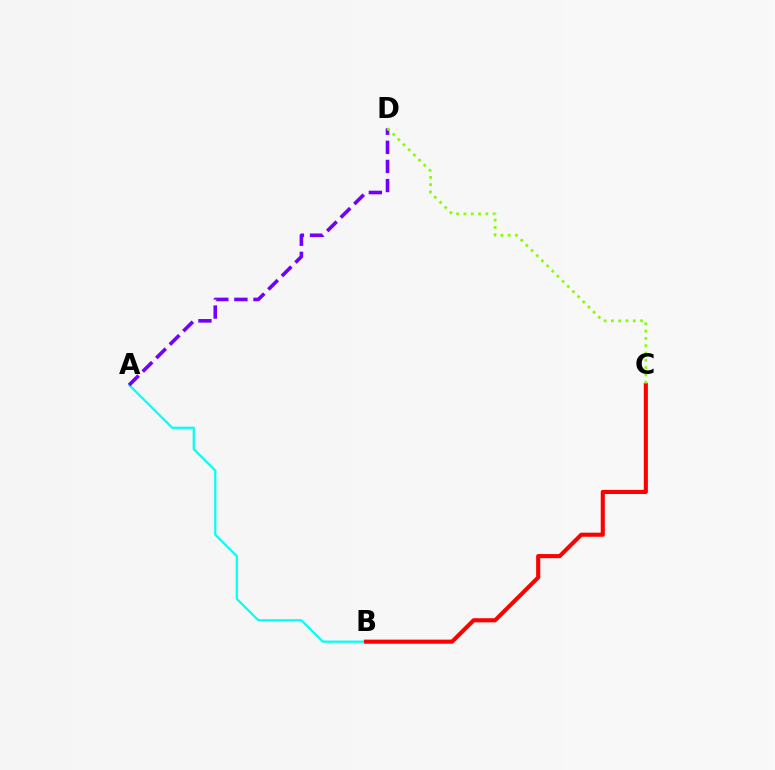{('A', 'B'): [{'color': '#00fff6', 'line_style': 'solid', 'thickness': 1.59}], ('B', 'C'): [{'color': '#ff0000', 'line_style': 'solid', 'thickness': 2.95}], ('A', 'D'): [{'color': '#7200ff', 'line_style': 'dashed', 'thickness': 2.6}], ('C', 'D'): [{'color': '#84ff00', 'line_style': 'dotted', 'thickness': 1.98}]}